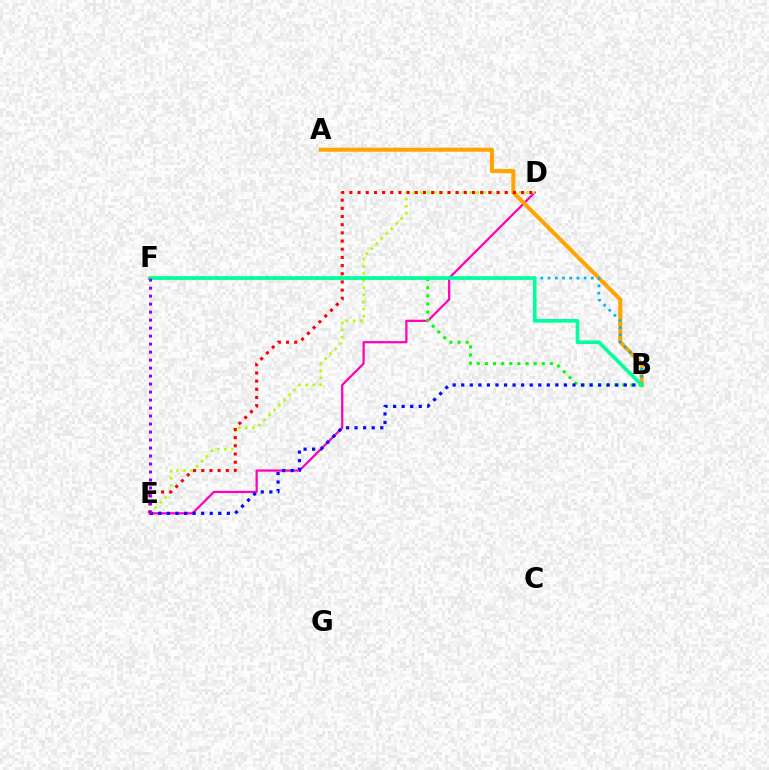{('D', 'E'): [{'color': '#ff00bd', 'line_style': 'solid', 'thickness': 1.61}, {'color': '#b3ff00', 'line_style': 'dotted', 'thickness': 1.93}, {'color': '#ff0000', 'line_style': 'dotted', 'thickness': 2.22}], ('A', 'B'): [{'color': '#ffa500', 'line_style': 'solid', 'thickness': 2.91}], ('B', 'F'): [{'color': '#08ff00', 'line_style': 'dotted', 'thickness': 2.21}, {'color': '#00b5ff', 'line_style': 'dotted', 'thickness': 1.96}, {'color': '#00ff9d', 'line_style': 'solid', 'thickness': 2.63}], ('B', 'E'): [{'color': '#0010ff', 'line_style': 'dotted', 'thickness': 2.32}], ('E', 'F'): [{'color': '#9b00ff', 'line_style': 'dotted', 'thickness': 2.17}]}